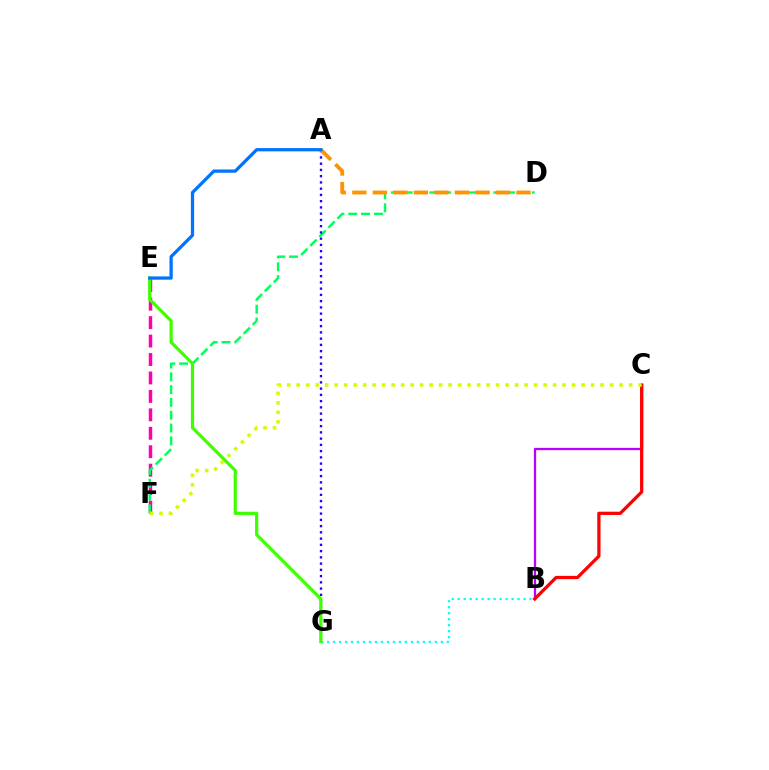{('B', 'C'): [{'color': '#b900ff', 'line_style': 'solid', 'thickness': 1.65}, {'color': '#ff0000', 'line_style': 'solid', 'thickness': 2.34}], ('E', 'F'): [{'color': '#ff00ac', 'line_style': 'dashed', 'thickness': 2.51}], ('D', 'F'): [{'color': '#00ff5c', 'line_style': 'dashed', 'thickness': 1.74}], ('B', 'G'): [{'color': '#00fff6', 'line_style': 'dotted', 'thickness': 1.63}], ('A', 'G'): [{'color': '#2500ff', 'line_style': 'dotted', 'thickness': 1.7}], ('E', 'G'): [{'color': '#3dff00', 'line_style': 'solid', 'thickness': 2.3}], ('A', 'D'): [{'color': '#ff9400', 'line_style': 'dashed', 'thickness': 2.79}], ('A', 'E'): [{'color': '#0074ff', 'line_style': 'solid', 'thickness': 2.35}], ('C', 'F'): [{'color': '#d1ff00', 'line_style': 'dotted', 'thickness': 2.58}]}